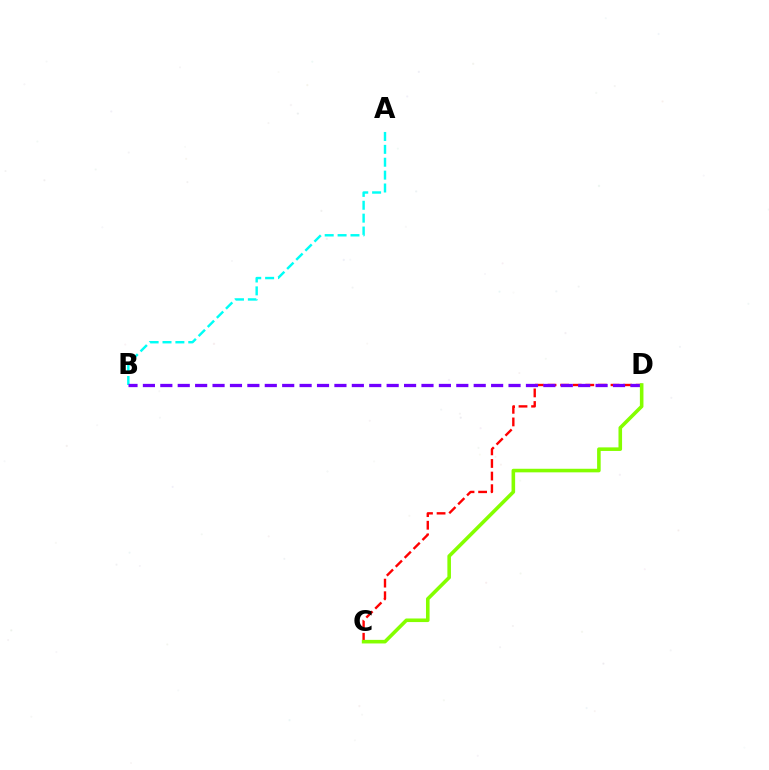{('A', 'B'): [{'color': '#00fff6', 'line_style': 'dashed', 'thickness': 1.75}], ('C', 'D'): [{'color': '#ff0000', 'line_style': 'dashed', 'thickness': 1.71}, {'color': '#84ff00', 'line_style': 'solid', 'thickness': 2.58}], ('B', 'D'): [{'color': '#7200ff', 'line_style': 'dashed', 'thickness': 2.37}]}